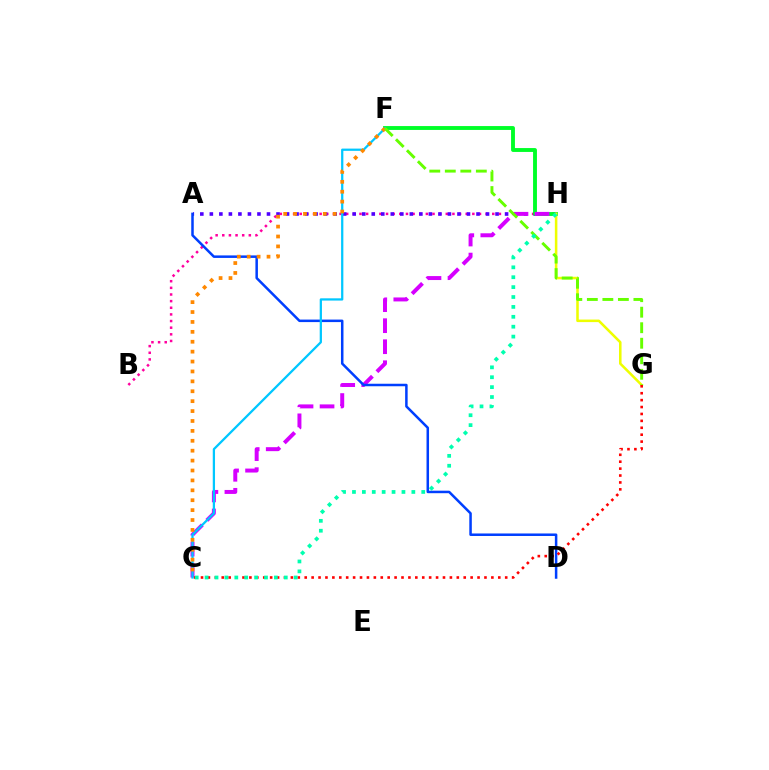{('B', 'H'): [{'color': '#ff00a0', 'line_style': 'dotted', 'thickness': 1.8}], ('A', 'H'): [{'color': '#4f00ff', 'line_style': 'dotted', 'thickness': 2.59}], ('F', 'H'): [{'color': '#00ff27', 'line_style': 'solid', 'thickness': 2.79}], ('C', 'H'): [{'color': '#d600ff', 'line_style': 'dashed', 'thickness': 2.86}, {'color': '#00ffaf', 'line_style': 'dotted', 'thickness': 2.69}], ('G', 'H'): [{'color': '#eeff00', 'line_style': 'solid', 'thickness': 1.83}], ('A', 'D'): [{'color': '#003fff', 'line_style': 'solid', 'thickness': 1.81}], ('C', 'G'): [{'color': '#ff0000', 'line_style': 'dotted', 'thickness': 1.88}], ('C', 'F'): [{'color': '#00c7ff', 'line_style': 'solid', 'thickness': 1.63}, {'color': '#ff8800', 'line_style': 'dotted', 'thickness': 2.69}], ('F', 'G'): [{'color': '#66ff00', 'line_style': 'dashed', 'thickness': 2.11}]}